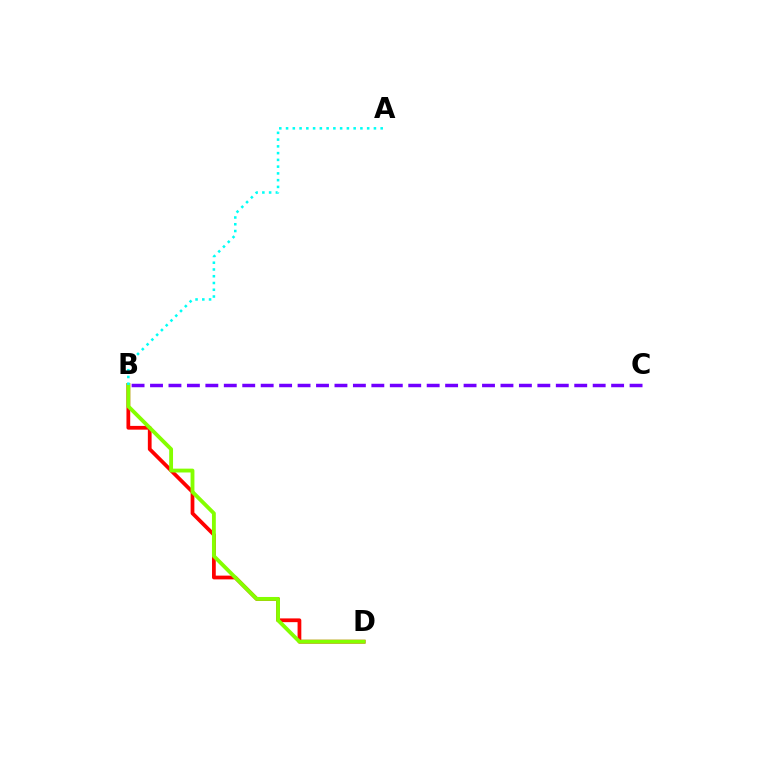{('B', 'D'): [{'color': '#ff0000', 'line_style': 'solid', 'thickness': 2.7}, {'color': '#84ff00', 'line_style': 'solid', 'thickness': 2.76}], ('B', 'C'): [{'color': '#7200ff', 'line_style': 'dashed', 'thickness': 2.51}], ('A', 'B'): [{'color': '#00fff6', 'line_style': 'dotted', 'thickness': 1.84}]}